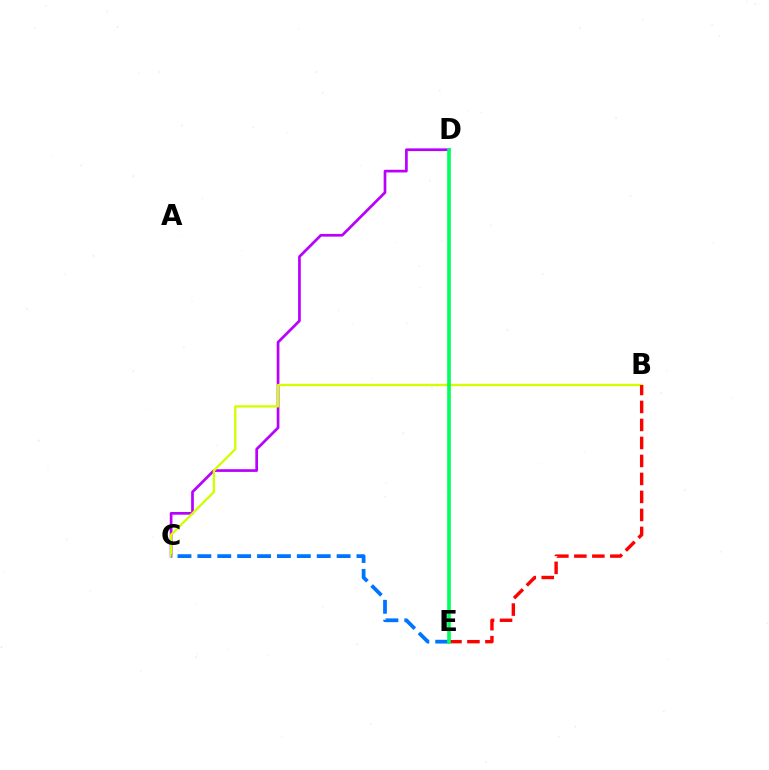{('C', 'D'): [{'color': '#b900ff', 'line_style': 'solid', 'thickness': 1.95}], ('B', 'C'): [{'color': '#d1ff00', 'line_style': 'solid', 'thickness': 1.67}], ('B', 'E'): [{'color': '#ff0000', 'line_style': 'dashed', 'thickness': 2.44}], ('C', 'E'): [{'color': '#0074ff', 'line_style': 'dashed', 'thickness': 2.7}], ('D', 'E'): [{'color': '#00ff5c', 'line_style': 'solid', 'thickness': 2.62}]}